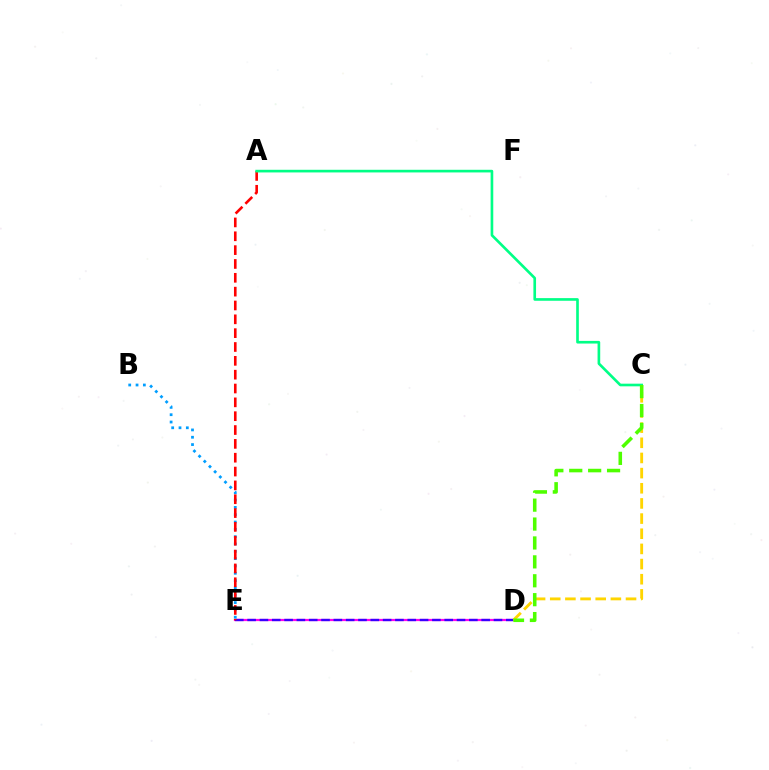{('D', 'E'): [{'color': '#ff00ed', 'line_style': 'solid', 'thickness': 1.6}, {'color': '#3700ff', 'line_style': 'dashed', 'thickness': 1.67}], ('C', 'D'): [{'color': '#ffd500', 'line_style': 'dashed', 'thickness': 2.06}, {'color': '#4fff00', 'line_style': 'dashed', 'thickness': 2.57}], ('B', 'E'): [{'color': '#009eff', 'line_style': 'dotted', 'thickness': 1.99}], ('A', 'E'): [{'color': '#ff0000', 'line_style': 'dashed', 'thickness': 1.88}], ('A', 'C'): [{'color': '#00ff86', 'line_style': 'solid', 'thickness': 1.91}]}